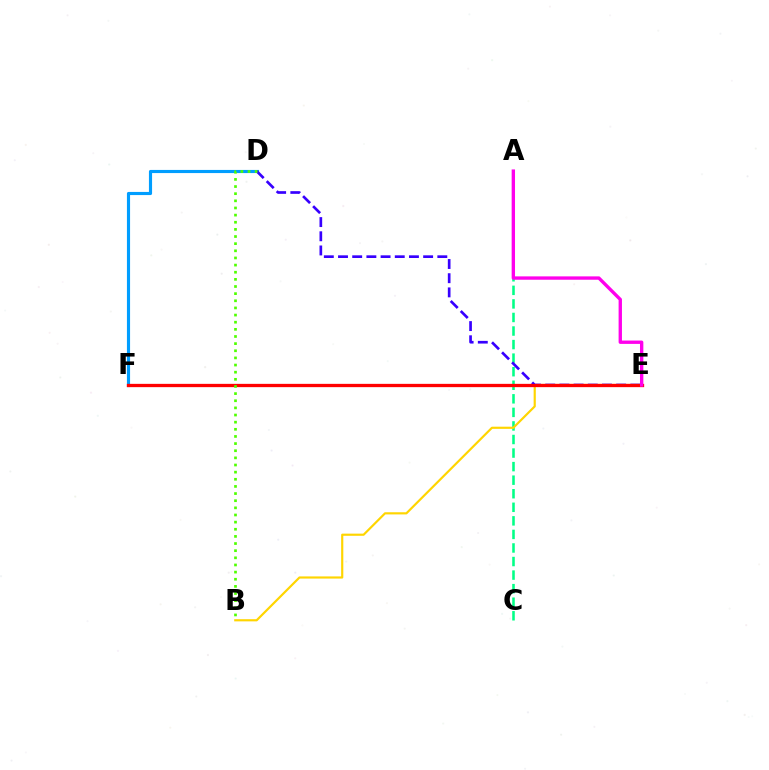{('A', 'C'): [{'color': '#00ff86', 'line_style': 'dashed', 'thickness': 1.84}], ('D', 'F'): [{'color': '#009eff', 'line_style': 'solid', 'thickness': 2.26}], ('B', 'E'): [{'color': '#ffd500', 'line_style': 'solid', 'thickness': 1.56}], ('D', 'E'): [{'color': '#3700ff', 'line_style': 'dashed', 'thickness': 1.93}], ('E', 'F'): [{'color': '#ff0000', 'line_style': 'solid', 'thickness': 2.37}], ('A', 'E'): [{'color': '#ff00ed', 'line_style': 'solid', 'thickness': 2.41}], ('B', 'D'): [{'color': '#4fff00', 'line_style': 'dotted', 'thickness': 1.94}]}